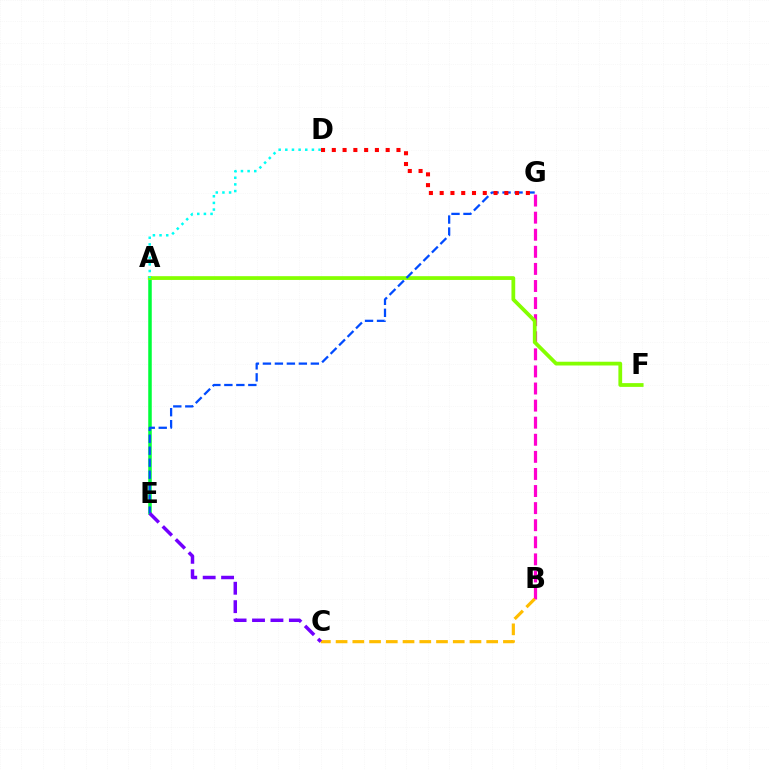{('B', 'G'): [{'color': '#ff00cf', 'line_style': 'dashed', 'thickness': 2.32}], ('A', 'E'): [{'color': '#00ff39', 'line_style': 'solid', 'thickness': 2.53}], ('B', 'C'): [{'color': '#ffbd00', 'line_style': 'dashed', 'thickness': 2.27}], ('A', 'F'): [{'color': '#84ff00', 'line_style': 'solid', 'thickness': 2.71}], ('E', 'G'): [{'color': '#004bff', 'line_style': 'dashed', 'thickness': 1.63}], ('C', 'E'): [{'color': '#7200ff', 'line_style': 'dashed', 'thickness': 2.5}], ('D', 'G'): [{'color': '#ff0000', 'line_style': 'dotted', 'thickness': 2.93}], ('A', 'D'): [{'color': '#00fff6', 'line_style': 'dotted', 'thickness': 1.81}]}